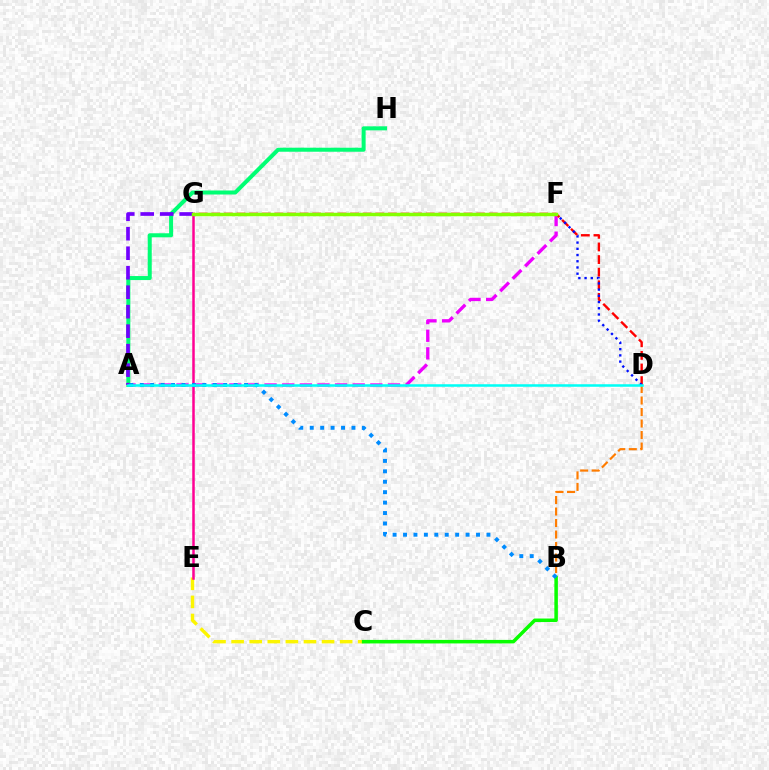{('C', 'E'): [{'color': '#fcf500', 'line_style': 'dashed', 'thickness': 2.46}], ('A', 'F'): [{'color': '#ee00ff', 'line_style': 'dashed', 'thickness': 2.39}], ('A', 'H'): [{'color': '#00ff74', 'line_style': 'solid', 'thickness': 2.9}], ('D', 'G'): [{'color': '#ff0000', 'line_style': 'dashed', 'thickness': 1.71}], ('B', 'D'): [{'color': '#ff7c00', 'line_style': 'dashed', 'thickness': 1.56}], ('E', 'G'): [{'color': '#ff0094', 'line_style': 'solid', 'thickness': 1.8}], ('D', 'F'): [{'color': '#0010ff', 'line_style': 'dotted', 'thickness': 1.69}], ('B', 'C'): [{'color': '#08ff00', 'line_style': 'solid', 'thickness': 2.53}], ('A', 'G'): [{'color': '#7200ff', 'line_style': 'dashed', 'thickness': 2.65}], ('A', 'B'): [{'color': '#008cff', 'line_style': 'dotted', 'thickness': 2.83}], ('F', 'G'): [{'color': '#84ff00', 'line_style': 'solid', 'thickness': 2.5}], ('A', 'D'): [{'color': '#00fff6', 'line_style': 'solid', 'thickness': 1.82}]}